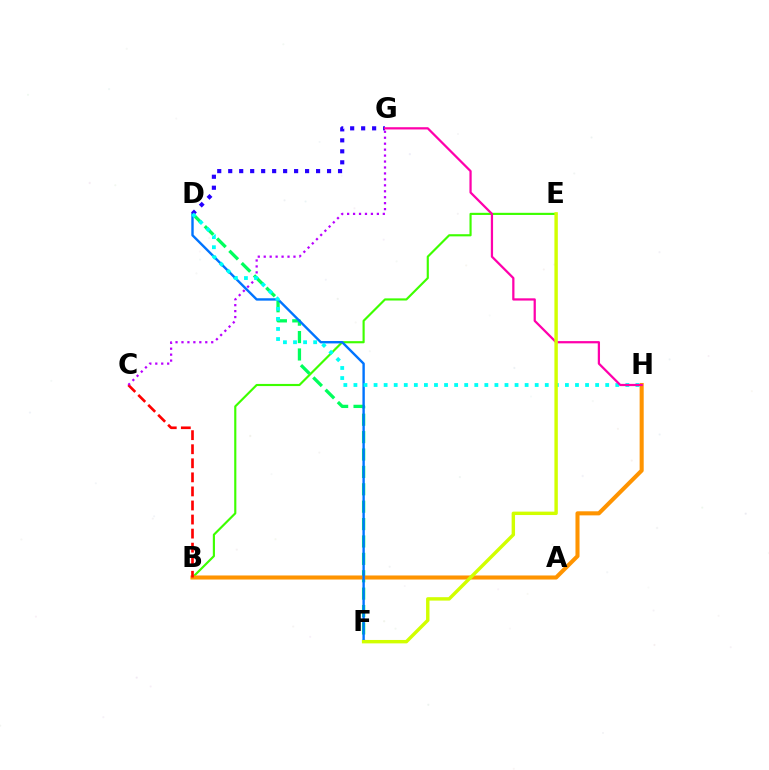{('B', 'E'): [{'color': '#3dff00', 'line_style': 'solid', 'thickness': 1.55}], ('D', 'F'): [{'color': '#00ff5c', 'line_style': 'dashed', 'thickness': 2.36}, {'color': '#0074ff', 'line_style': 'solid', 'thickness': 1.72}], ('B', 'H'): [{'color': '#ff9400', 'line_style': 'solid', 'thickness': 2.93}], ('B', 'C'): [{'color': '#ff0000', 'line_style': 'dashed', 'thickness': 1.91}], ('D', 'G'): [{'color': '#2500ff', 'line_style': 'dotted', 'thickness': 2.98}], ('C', 'G'): [{'color': '#b900ff', 'line_style': 'dotted', 'thickness': 1.62}], ('D', 'H'): [{'color': '#00fff6', 'line_style': 'dotted', 'thickness': 2.74}], ('G', 'H'): [{'color': '#ff00ac', 'line_style': 'solid', 'thickness': 1.62}], ('E', 'F'): [{'color': '#d1ff00', 'line_style': 'solid', 'thickness': 2.46}]}